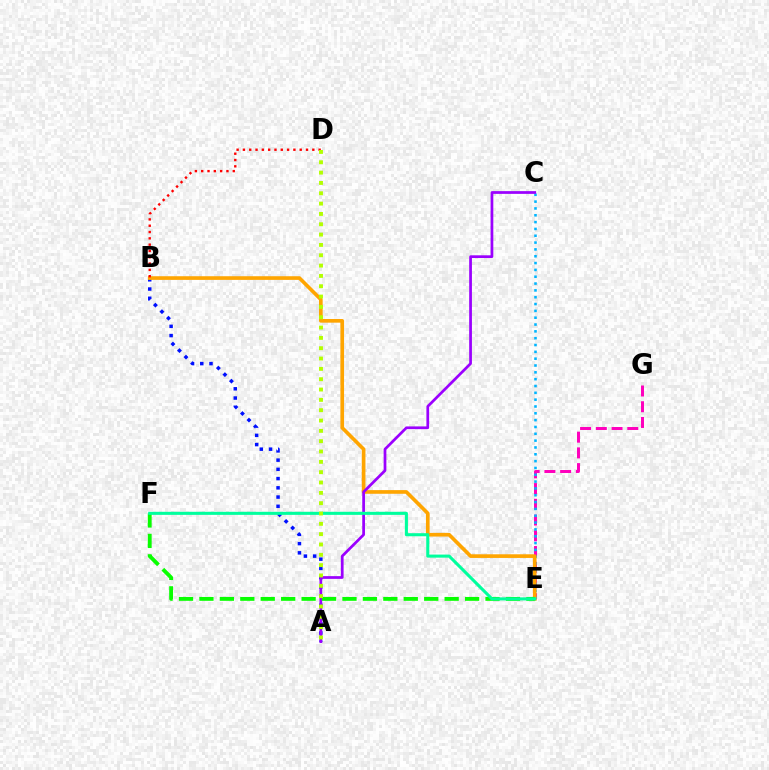{('E', 'G'): [{'color': '#ff00bd', 'line_style': 'dashed', 'thickness': 2.14}], ('A', 'B'): [{'color': '#0010ff', 'line_style': 'dotted', 'thickness': 2.51}], ('C', 'E'): [{'color': '#00b5ff', 'line_style': 'dotted', 'thickness': 1.86}], ('B', 'E'): [{'color': '#ffa500', 'line_style': 'solid', 'thickness': 2.63}], ('A', 'C'): [{'color': '#9b00ff', 'line_style': 'solid', 'thickness': 1.97}], ('E', 'F'): [{'color': '#08ff00', 'line_style': 'dashed', 'thickness': 2.78}, {'color': '#00ff9d', 'line_style': 'solid', 'thickness': 2.21}], ('B', 'D'): [{'color': '#ff0000', 'line_style': 'dotted', 'thickness': 1.71}], ('A', 'D'): [{'color': '#b3ff00', 'line_style': 'dotted', 'thickness': 2.81}]}